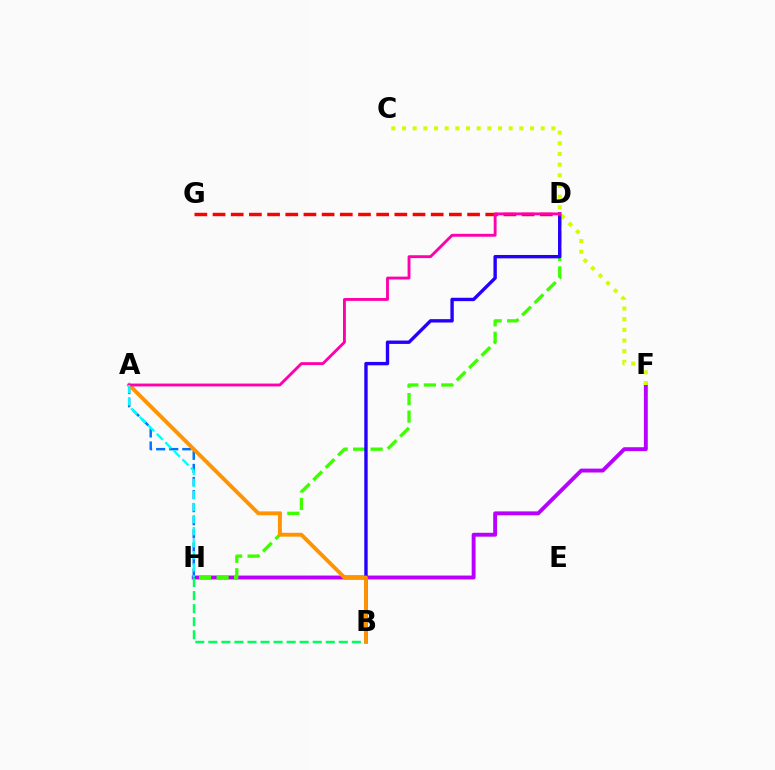{('F', 'H'): [{'color': '#b900ff', 'line_style': 'solid', 'thickness': 2.8}], ('D', 'H'): [{'color': '#3dff00', 'line_style': 'dashed', 'thickness': 2.37}], ('C', 'F'): [{'color': '#d1ff00', 'line_style': 'dotted', 'thickness': 2.9}], ('B', 'D'): [{'color': '#2500ff', 'line_style': 'solid', 'thickness': 2.43}], ('A', 'H'): [{'color': '#0074ff', 'line_style': 'dashed', 'thickness': 1.78}, {'color': '#00fff6', 'line_style': 'dashed', 'thickness': 1.64}], ('D', 'G'): [{'color': '#ff0000', 'line_style': 'dashed', 'thickness': 2.47}], ('A', 'B'): [{'color': '#ff9400', 'line_style': 'solid', 'thickness': 2.78}], ('B', 'H'): [{'color': '#00ff5c', 'line_style': 'dashed', 'thickness': 1.77}], ('A', 'D'): [{'color': '#ff00ac', 'line_style': 'solid', 'thickness': 2.07}]}